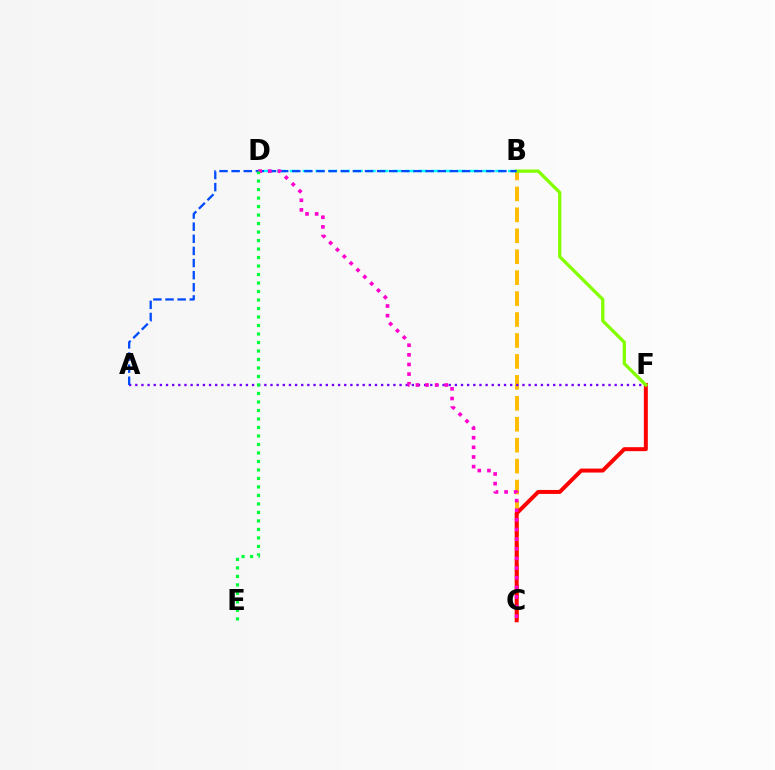{('B', 'D'): [{'color': '#00fff6', 'line_style': 'dashed', 'thickness': 1.74}], ('B', 'C'): [{'color': '#ffbd00', 'line_style': 'dashed', 'thickness': 2.84}], ('C', 'F'): [{'color': '#ff0000', 'line_style': 'solid', 'thickness': 2.86}], ('A', 'F'): [{'color': '#7200ff', 'line_style': 'dotted', 'thickness': 1.67}], ('B', 'F'): [{'color': '#84ff00', 'line_style': 'solid', 'thickness': 2.36}], ('A', 'B'): [{'color': '#004bff', 'line_style': 'dashed', 'thickness': 1.65}], ('C', 'D'): [{'color': '#ff00cf', 'line_style': 'dotted', 'thickness': 2.62}], ('D', 'E'): [{'color': '#00ff39', 'line_style': 'dotted', 'thickness': 2.31}]}